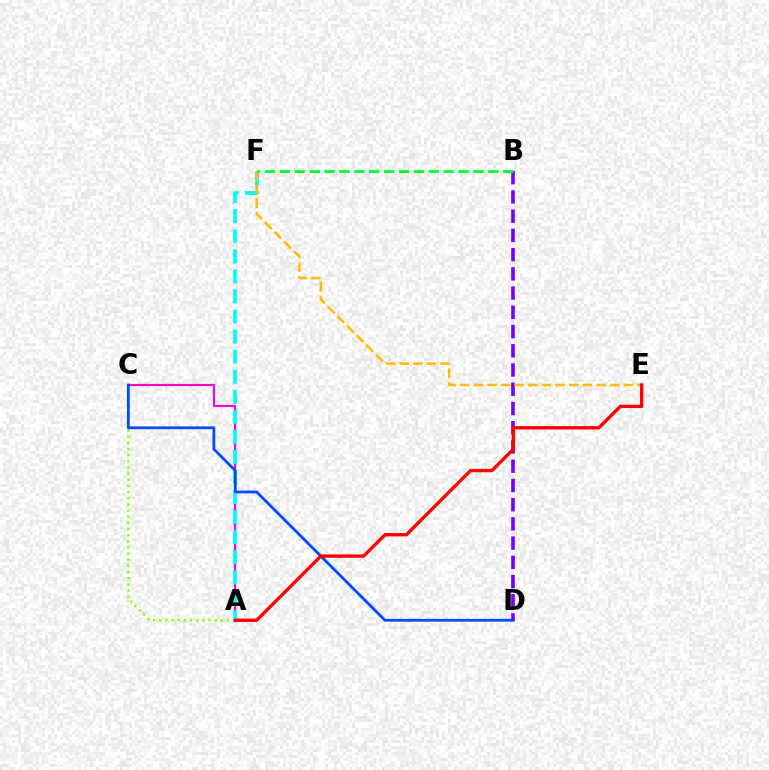{('A', 'C'): [{'color': '#84ff00', 'line_style': 'dotted', 'thickness': 1.67}, {'color': '#ff00cf', 'line_style': 'solid', 'thickness': 1.55}], ('A', 'F'): [{'color': '#00fff6', 'line_style': 'dashed', 'thickness': 2.73}], ('C', 'D'): [{'color': '#004bff', 'line_style': 'solid', 'thickness': 2.01}], ('B', 'D'): [{'color': '#7200ff', 'line_style': 'dashed', 'thickness': 2.61}], ('E', 'F'): [{'color': '#ffbd00', 'line_style': 'dashed', 'thickness': 1.85}], ('A', 'E'): [{'color': '#ff0000', 'line_style': 'solid', 'thickness': 2.4}], ('B', 'F'): [{'color': '#00ff39', 'line_style': 'dashed', 'thickness': 2.02}]}